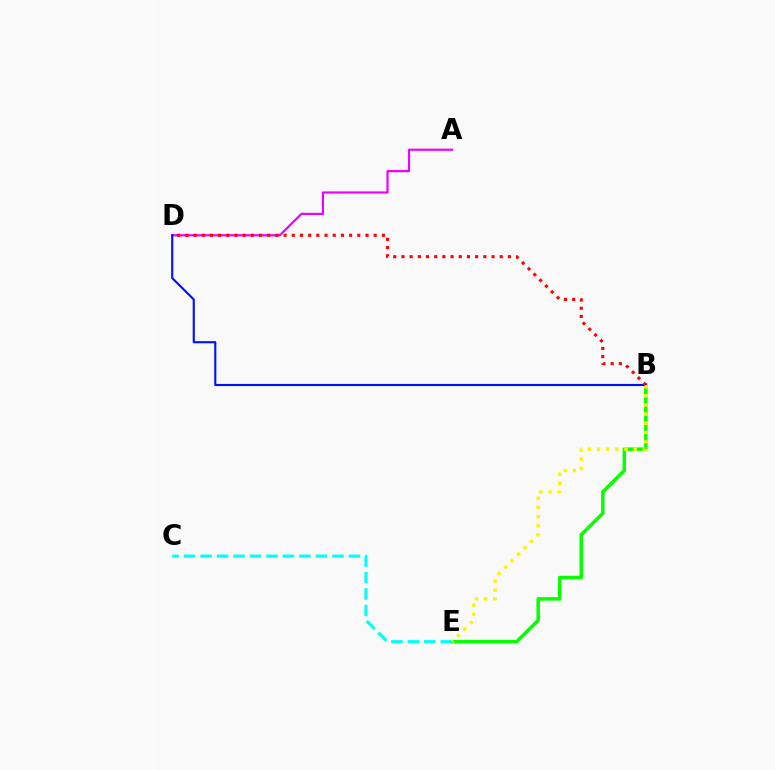{('B', 'E'): [{'color': '#08ff00', 'line_style': 'solid', 'thickness': 2.52}, {'color': '#fcf500', 'line_style': 'dotted', 'thickness': 2.48}], ('C', 'E'): [{'color': '#00fff6', 'line_style': 'dashed', 'thickness': 2.24}], ('A', 'D'): [{'color': '#ee00ff', 'line_style': 'solid', 'thickness': 1.58}], ('B', 'D'): [{'color': '#0010ff', 'line_style': 'solid', 'thickness': 1.53}, {'color': '#ff0000', 'line_style': 'dotted', 'thickness': 2.23}]}